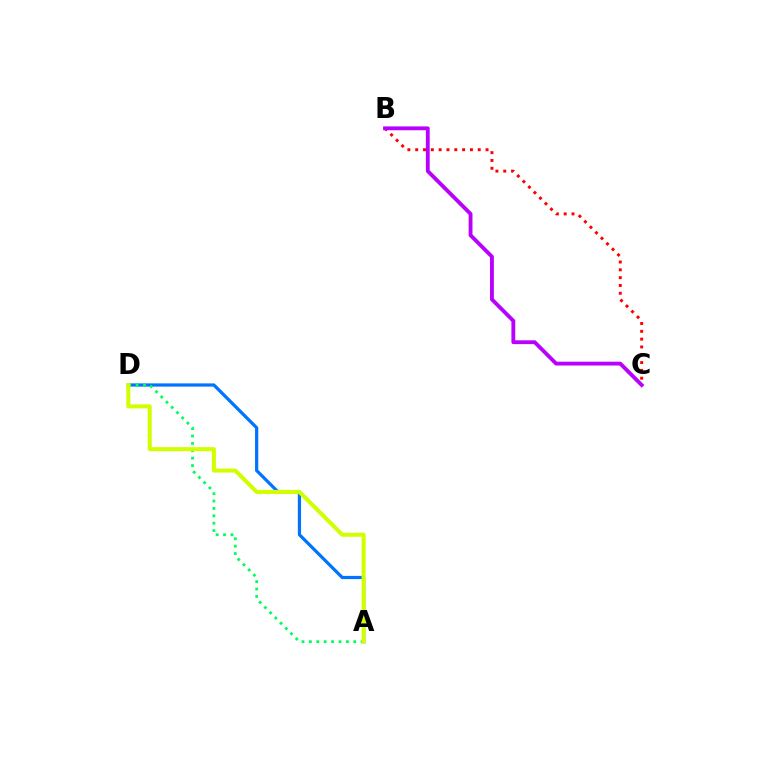{('B', 'C'): [{'color': '#ff0000', 'line_style': 'dotted', 'thickness': 2.12}, {'color': '#b900ff', 'line_style': 'solid', 'thickness': 2.76}], ('A', 'D'): [{'color': '#0074ff', 'line_style': 'solid', 'thickness': 2.32}, {'color': '#00ff5c', 'line_style': 'dotted', 'thickness': 2.01}, {'color': '#d1ff00', 'line_style': 'solid', 'thickness': 2.92}]}